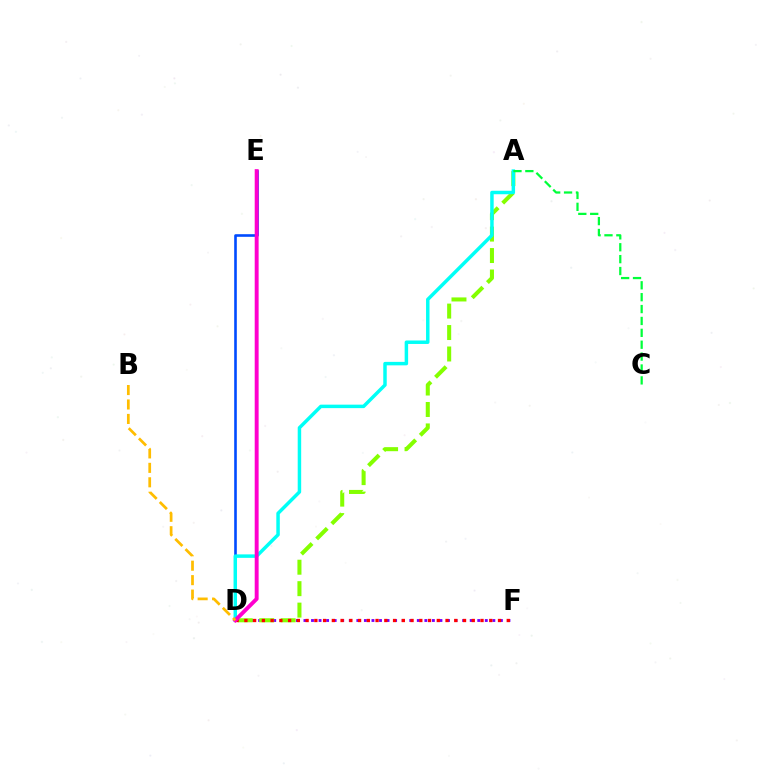{('D', 'F'): [{'color': '#7200ff', 'line_style': 'dotted', 'thickness': 2.05}, {'color': '#ff0000', 'line_style': 'dotted', 'thickness': 2.38}], ('D', 'E'): [{'color': '#004bff', 'line_style': 'solid', 'thickness': 1.88}, {'color': '#ff00cf', 'line_style': 'solid', 'thickness': 2.82}], ('A', 'D'): [{'color': '#84ff00', 'line_style': 'dashed', 'thickness': 2.91}, {'color': '#00fff6', 'line_style': 'solid', 'thickness': 2.5}], ('B', 'D'): [{'color': '#ffbd00', 'line_style': 'dashed', 'thickness': 1.96}], ('A', 'C'): [{'color': '#00ff39', 'line_style': 'dashed', 'thickness': 1.61}]}